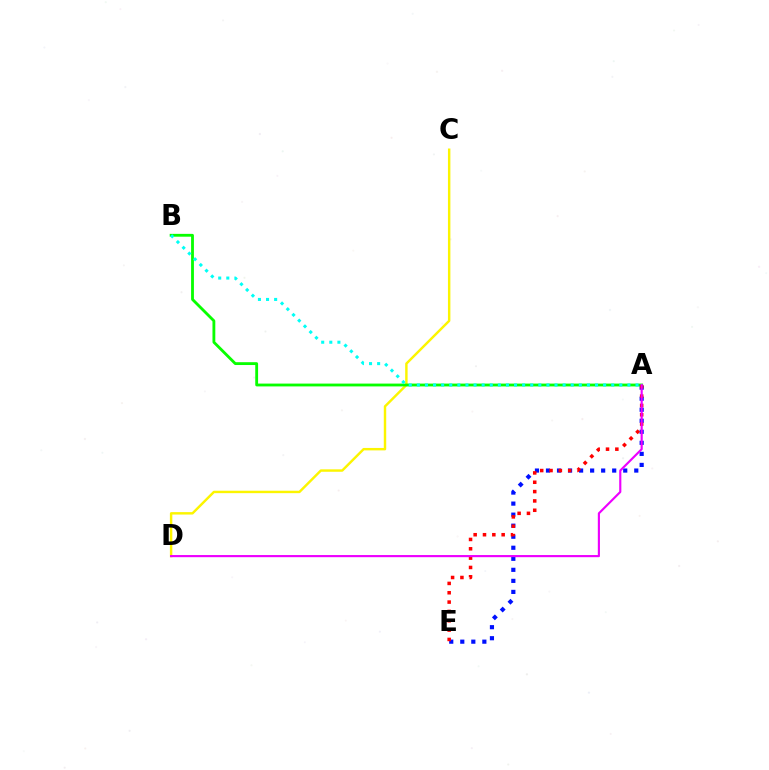{('A', 'E'): [{'color': '#0010ff', 'line_style': 'dotted', 'thickness': 3.0}, {'color': '#ff0000', 'line_style': 'dotted', 'thickness': 2.54}], ('C', 'D'): [{'color': '#fcf500', 'line_style': 'solid', 'thickness': 1.75}], ('A', 'B'): [{'color': '#08ff00', 'line_style': 'solid', 'thickness': 2.04}, {'color': '#00fff6', 'line_style': 'dotted', 'thickness': 2.2}], ('A', 'D'): [{'color': '#ee00ff', 'line_style': 'solid', 'thickness': 1.54}]}